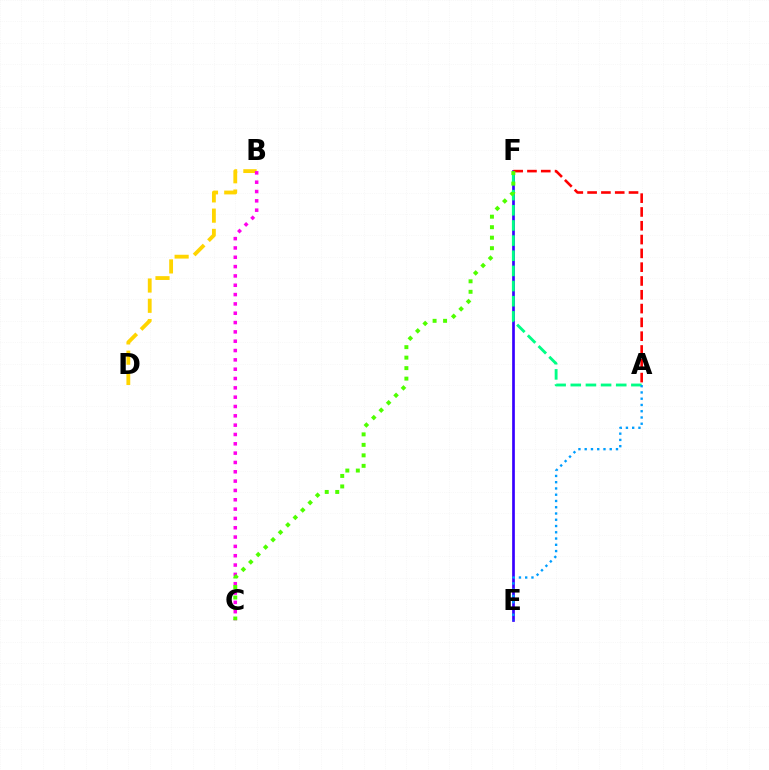{('E', 'F'): [{'color': '#3700ff', 'line_style': 'solid', 'thickness': 1.94}], ('B', 'D'): [{'color': '#ffd500', 'line_style': 'dashed', 'thickness': 2.75}], ('A', 'F'): [{'color': '#00ff86', 'line_style': 'dashed', 'thickness': 2.06}, {'color': '#ff0000', 'line_style': 'dashed', 'thickness': 1.88}], ('A', 'E'): [{'color': '#009eff', 'line_style': 'dotted', 'thickness': 1.7}], ('B', 'C'): [{'color': '#ff00ed', 'line_style': 'dotted', 'thickness': 2.53}], ('C', 'F'): [{'color': '#4fff00', 'line_style': 'dotted', 'thickness': 2.85}]}